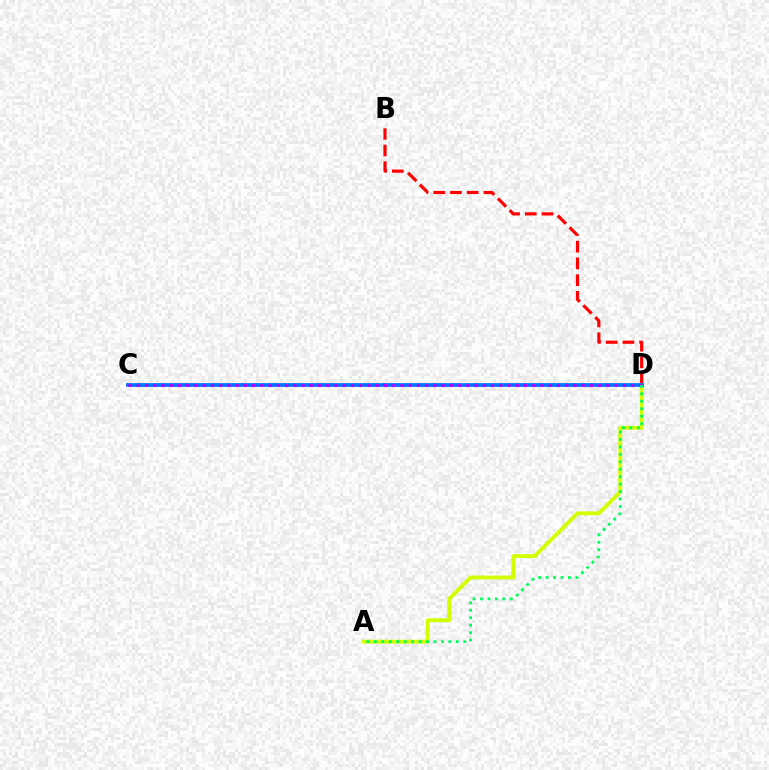{('B', 'D'): [{'color': '#ff0000', 'line_style': 'dashed', 'thickness': 2.27}], ('A', 'D'): [{'color': '#d1ff00', 'line_style': 'solid', 'thickness': 2.77}, {'color': '#00ff5c', 'line_style': 'dotted', 'thickness': 2.02}], ('C', 'D'): [{'color': '#0074ff', 'line_style': 'solid', 'thickness': 2.7}, {'color': '#b900ff', 'line_style': 'dotted', 'thickness': 2.24}]}